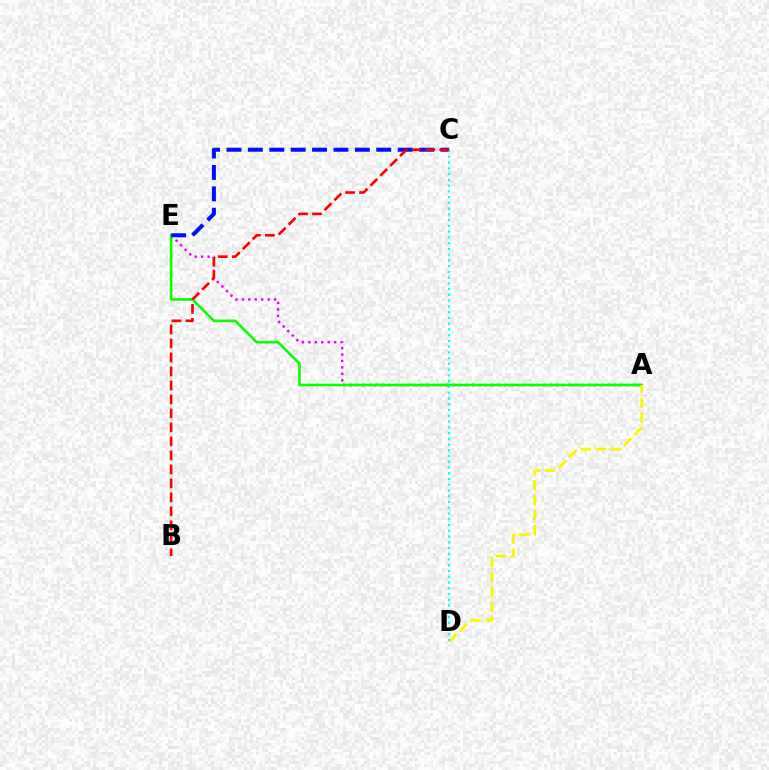{('A', 'E'): [{'color': '#ee00ff', 'line_style': 'dotted', 'thickness': 1.75}, {'color': '#08ff00', 'line_style': 'solid', 'thickness': 1.87}], ('C', 'E'): [{'color': '#0010ff', 'line_style': 'dashed', 'thickness': 2.91}], ('A', 'D'): [{'color': '#fcf500', 'line_style': 'dashed', 'thickness': 2.03}], ('C', 'D'): [{'color': '#00fff6', 'line_style': 'dotted', 'thickness': 1.56}], ('B', 'C'): [{'color': '#ff0000', 'line_style': 'dashed', 'thickness': 1.9}]}